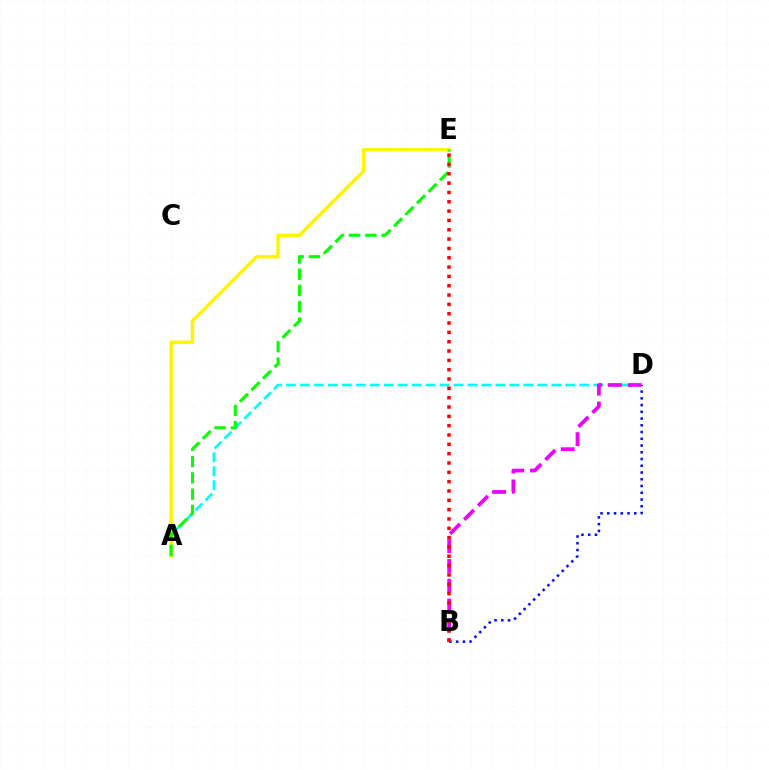{('A', 'D'): [{'color': '#00fff6', 'line_style': 'dashed', 'thickness': 1.9}], ('B', 'D'): [{'color': '#0010ff', 'line_style': 'dotted', 'thickness': 1.83}, {'color': '#ee00ff', 'line_style': 'dashed', 'thickness': 2.69}], ('A', 'E'): [{'color': '#fcf500', 'line_style': 'solid', 'thickness': 2.49}, {'color': '#08ff00', 'line_style': 'dashed', 'thickness': 2.21}], ('B', 'E'): [{'color': '#ff0000', 'line_style': 'dotted', 'thickness': 2.53}]}